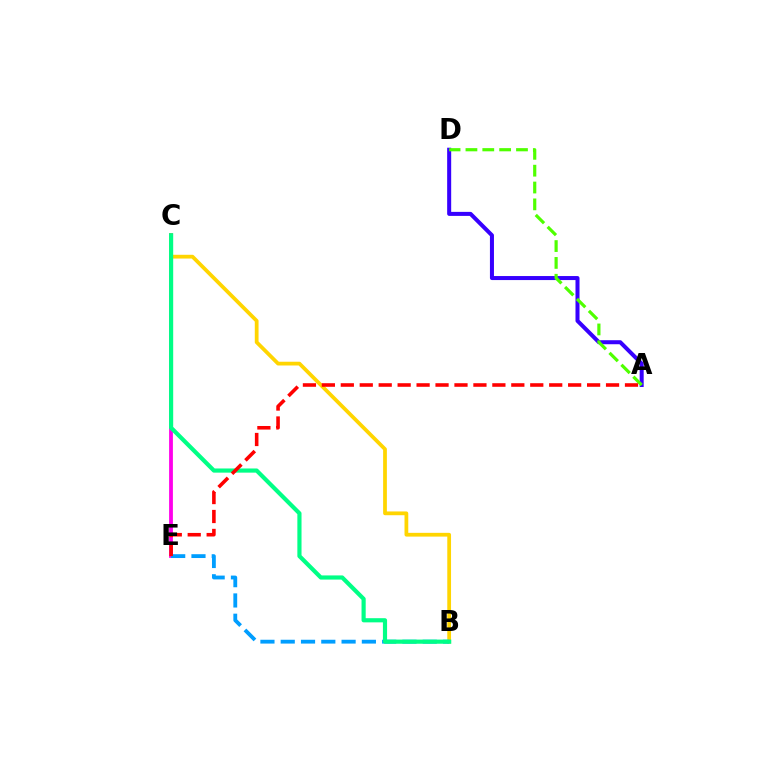{('A', 'D'): [{'color': '#3700ff', 'line_style': 'solid', 'thickness': 2.9}, {'color': '#4fff00', 'line_style': 'dashed', 'thickness': 2.29}], ('C', 'E'): [{'color': '#ff00ed', 'line_style': 'solid', 'thickness': 2.73}], ('B', 'C'): [{'color': '#ffd500', 'line_style': 'solid', 'thickness': 2.71}, {'color': '#00ff86', 'line_style': 'solid', 'thickness': 3.0}], ('B', 'E'): [{'color': '#009eff', 'line_style': 'dashed', 'thickness': 2.76}], ('A', 'E'): [{'color': '#ff0000', 'line_style': 'dashed', 'thickness': 2.57}]}